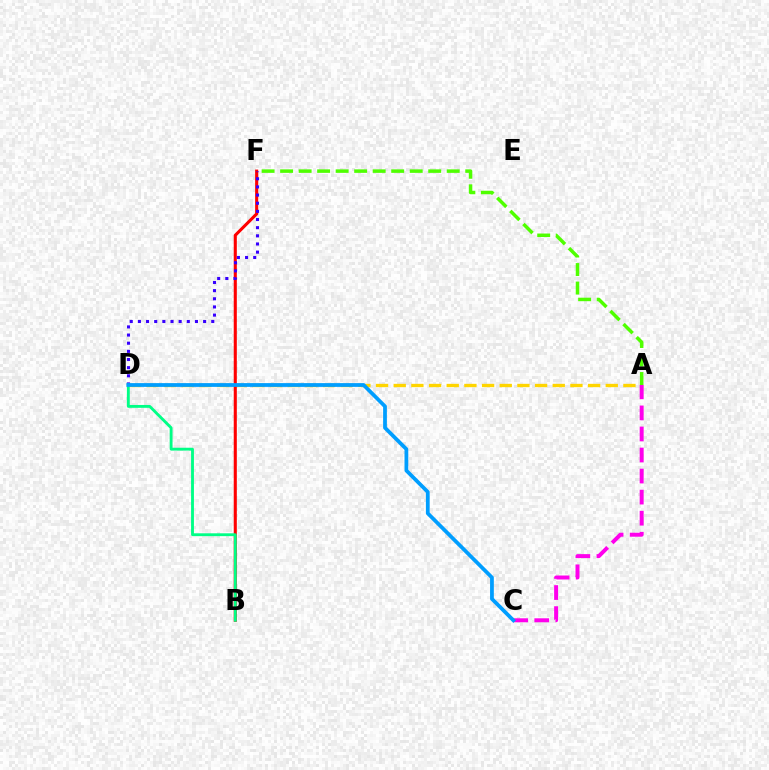{('A', 'D'): [{'color': '#ffd500', 'line_style': 'dashed', 'thickness': 2.4}], ('B', 'F'): [{'color': '#ff0000', 'line_style': 'solid', 'thickness': 2.22}], ('D', 'F'): [{'color': '#3700ff', 'line_style': 'dotted', 'thickness': 2.21}], ('A', 'F'): [{'color': '#4fff00', 'line_style': 'dashed', 'thickness': 2.51}], ('B', 'D'): [{'color': '#00ff86', 'line_style': 'solid', 'thickness': 2.05}], ('A', 'C'): [{'color': '#ff00ed', 'line_style': 'dashed', 'thickness': 2.86}], ('C', 'D'): [{'color': '#009eff', 'line_style': 'solid', 'thickness': 2.71}]}